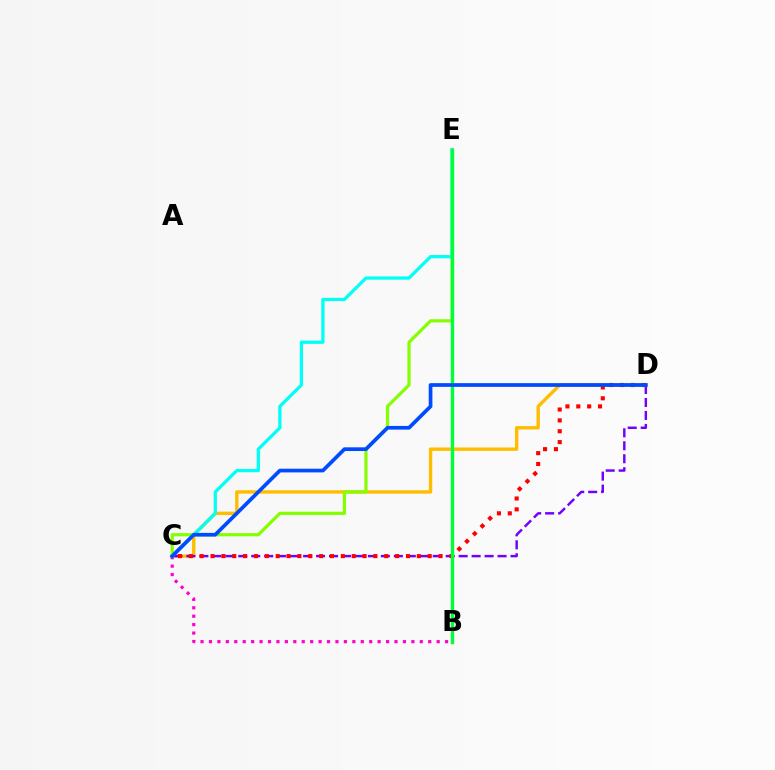{('C', 'D'): [{'color': '#ffbd00', 'line_style': 'solid', 'thickness': 2.44}, {'color': '#7200ff', 'line_style': 'dashed', 'thickness': 1.76}, {'color': '#ff0000', 'line_style': 'dotted', 'thickness': 2.95}, {'color': '#004bff', 'line_style': 'solid', 'thickness': 2.67}], ('B', 'C'): [{'color': '#ff00cf', 'line_style': 'dotted', 'thickness': 2.29}], ('C', 'E'): [{'color': '#84ff00', 'line_style': 'solid', 'thickness': 2.3}, {'color': '#00fff6', 'line_style': 'solid', 'thickness': 2.34}], ('B', 'E'): [{'color': '#00ff39', 'line_style': 'solid', 'thickness': 2.43}]}